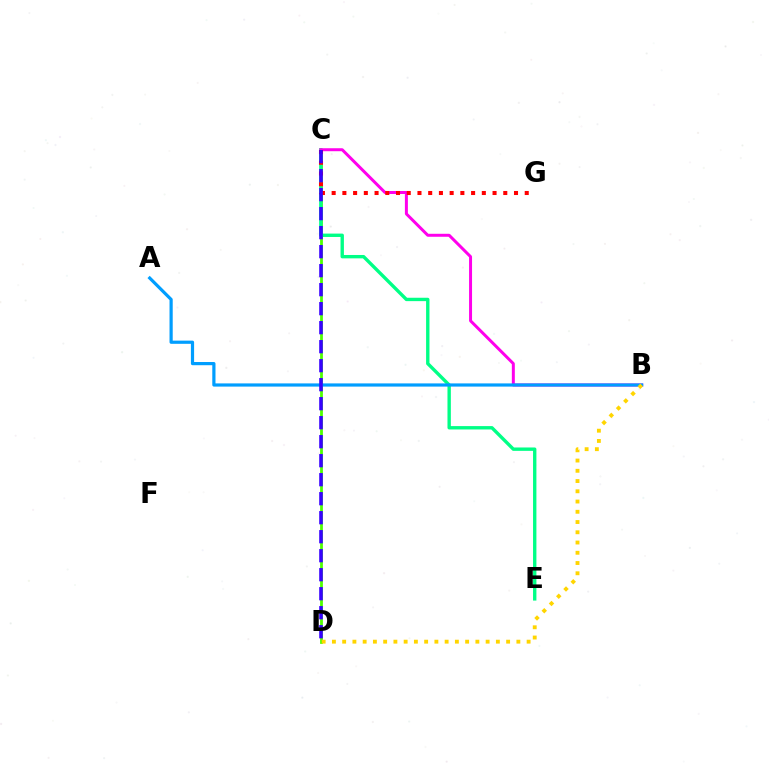{('C', 'D'): [{'color': '#4fff00', 'line_style': 'solid', 'thickness': 2.01}, {'color': '#3700ff', 'line_style': 'dashed', 'thickness': 2.58}], ('C', 'E'): [{'color': '#00ff86', 'line_style': 'solid', 'thickness': 2.43}], ('B', 'C'): [{'color': '#ff00ed', 'line_style': 'solid', 'thickness': 2.15}], ('C', 'G'): [{'color': '#ff0000', 'line_style': 'dotted', 'thickness': 2.91}], ('A', 'B'): [{'color': '#009eff', 'line_style': 'solid', 'thickness': 2.3}], ('B', 'D'): [{'color': '#ffd500', 'line_style': 'dotted', 'thickness': 2.78}]}